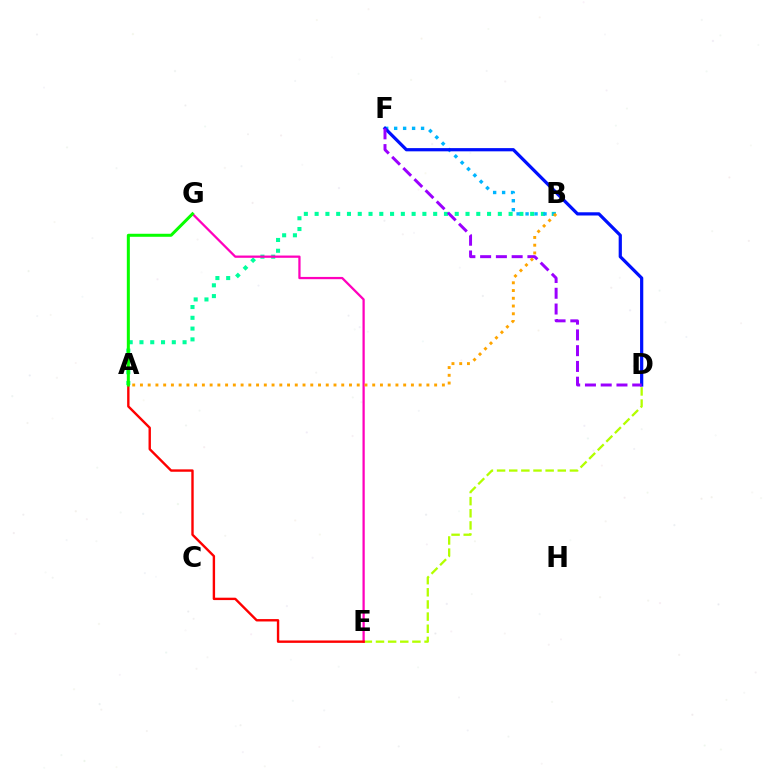{('A', 'B'): [{'color': '#00ff9d', 'line_style': 'dotted', 'thickness': 2.93}, {'color': '#ffa500', 'line_style': 'dotted', 'thickness': 2.1}], ('B', 'F'): [{'color': '#00b5ff', 'line_style': 'dotted', 'thickness': 2.44}], ('D', 'E'): [{'color': '#b3ff00', 'line_style': 'dashed', 'thickness': 1.65}], ('E', 'G'): [{'color': '#ff00bd', 'line_style': 'solid', 'thickness': 1.63}], ('A', 'E'): [{'color': '#ff0000', 'line_style': 'solid', 'thickness': 1.72}], ('D', 'F'): [{'color': '#0010ff', 'line_style': 'solid', 'thickness': 2.32}, {'color': '#9b00ff', 'line_style': 'dashed', 'thickness': 2.14}], ('A', 'G'): [{'color': '#08ff00', 'line_style': 'solid', 'thickness': 2.17}]}